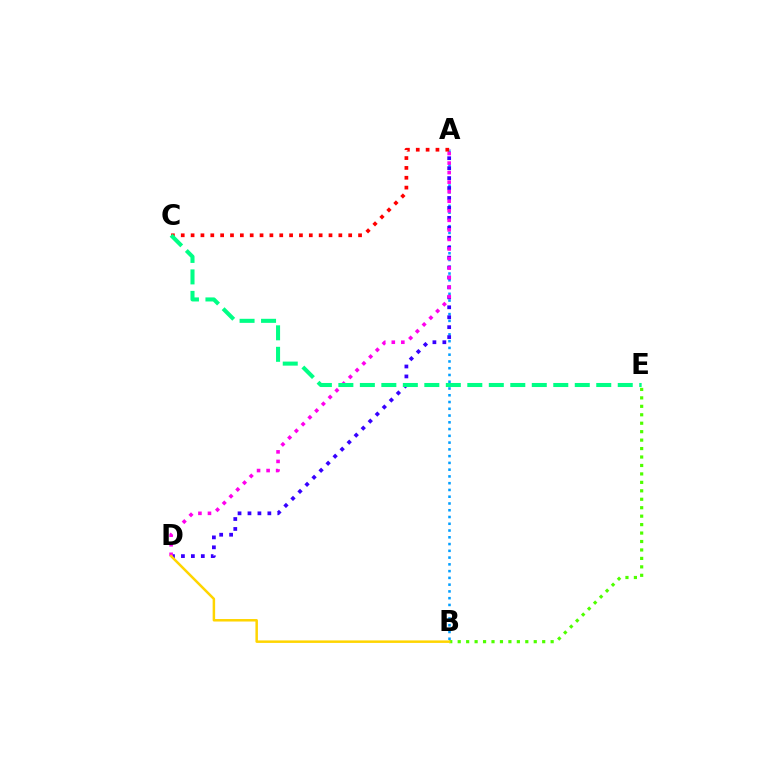{('A', 'B'): [{'color': '#009eff', 'line_style': 'dotted', 'thickness': 1.84}], ('A', 'D'): [{'color': '#3700ff', 'line_style': 'dotted', 'thickness': 2.7}, {'color': '#ff00ed', 'line_style': 'dotted', 'thickness': 2.59}], ('B', 'E'): [{'color': '#4fff00', 'line_style': 'dotted', 'thickness': 2.3}], ('A', 'C'): [{'color': '#ff0000', 'line_style': 'dotted', 'thickness': 2.68}], ('C', 'E'): [{'color': '#00ff86', 'line_style': 'dashed', 'thickness': 2.92}], ('B', 'D'): [{'color': '#ffd500', 'line_style': 'solid', 'thickness': 1.8}]}